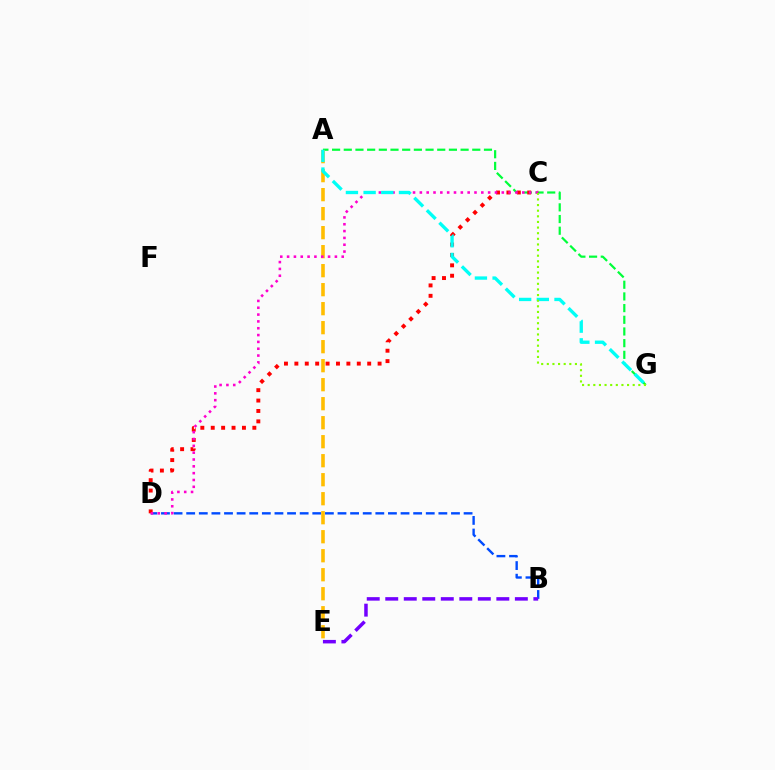{('B', 'D'): [{'color': '#004bff', 'line_style': 'dashed', 'thickness': 1.71}], ('A', 'G'): [{'color': '#00ff39', 'line_style': 'dashed', 'thickness': 1.59}, {'color': '#00fff6', 'line_style': 'dashed', 'thickness': 2.4}], ('A', 'E'): [{'color': '#ffbd00', 'line_style': 'dashed', 'thickness': 2.58}], ('C', 'D'): [{'color': '#ff0000', 'line_style': 'dotted', 'thickness': 2.83}, {'color': '#ff00cf', 'line_style': 'dotted', 'thickness': 1.86}], ('B', 'E'): [{'color': '#7200ff', 'line_style': 'dashed', 'thickness': 2.52}], ('C', 'G'): [{'color': '#84ff00', 'line_style': 'dotted', 'thickness': 1.53}]}